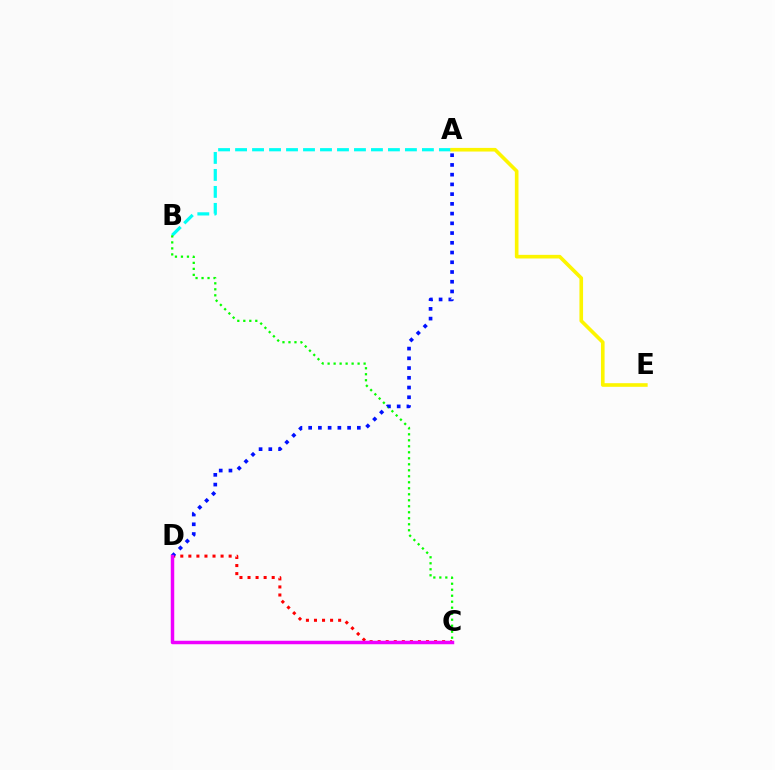{('A', 'B'): [{'color': '#00fff6', 'line_style': 'dashed', 'thickness': 2.31}], ('B', 'C'): [{'color': '#08ff00', 'line_style': 'dotted', 'thickness': 1.63}], ('C', 'D'): [{'color': '#ff0000', 'line_style': 'dotted', 'thickness': 2.19}, {'color': '#ee00ff', 'line_style': 'solid', 'thickness': 2.5}], ('A', 'E'): [{'color': '#fcf500', 'line_style': 'solid', 'thickness': 2.62}], ('A', 'D'): [{'color': '#0010ff', 'line_style': 'dotted', 'thickness': 2.64}]}